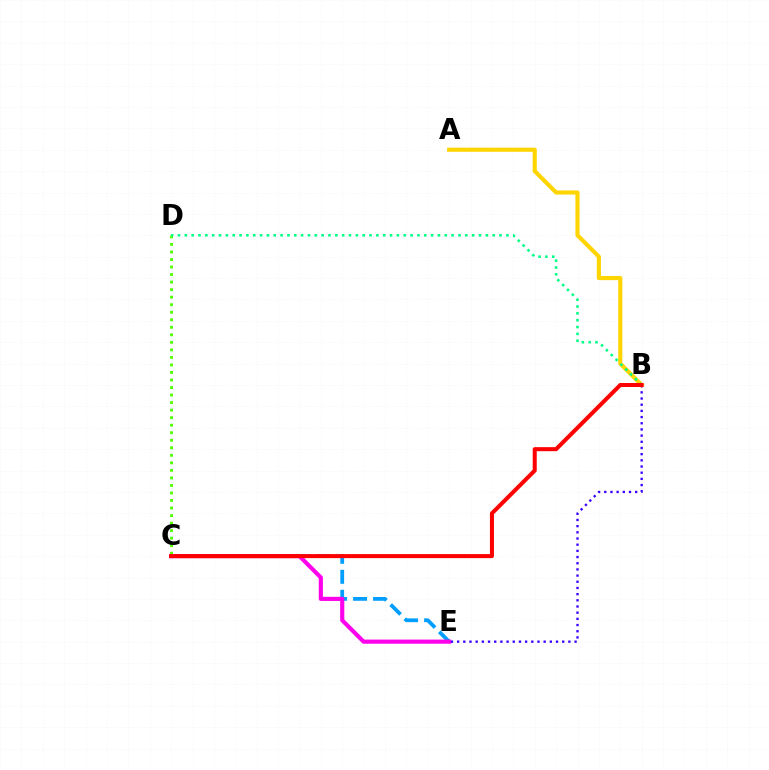{('A', 'B'): [{'color': '#ffd500', 'line_style': 'solid', 'thickness': 2.98}], ('C', 'E'): [{'color': '#009eff', 'line_style': 'dashed', 'thickness': 2.71}, {'color': '#ff00ed', 'line_style': 'solid', 'thickness': 2.99}], ('C', 'D'): [{'color': '#4fff00', 'line_style': 'dotted', 'thickness': 2.05}], ('B', 'D'): [{'color': '#00ff86', 'line_style': 'dotted', 'thickness': 1.86}], ('B', 'E'): [{'color': '#3700ff', 'line_style': 'dotted', 'thickness': 1.68}], ('B', 'C'): [{'color': '#ff0000', 'line_style': 'solid', 'thickness': 2.9}]}